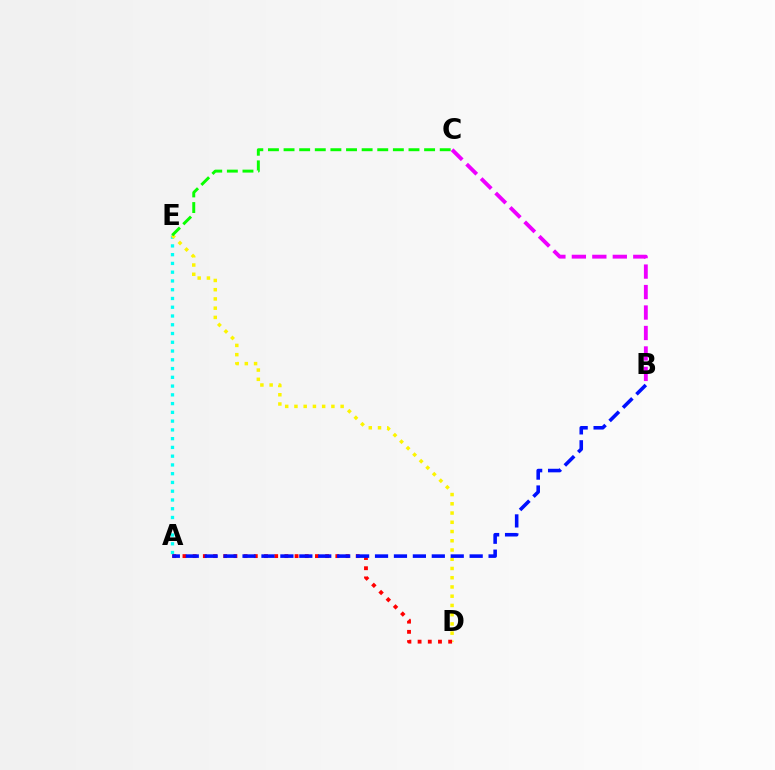{('A', 'E'): [{'color': '#00fff6', 'line_style': 'dotted', 'thickness': 2.38}], ('D', 'E'): [{'color': '#fcf500', 'line_style': 'dotted', 'thickness': 2.51}], ('A', 'D'): [{'color': '#ff0000', 'line_style': 'dotted', 'thickness': 2.77}], ('C', 'E'): [{'color': '#08ff00', 'line_style': 'dashed', 'thickness': 2.12}], ('A', 'B'): [{'color': '#0010ff', 'line_style': 'dashed', 'thickness': 2.57}], ('B', 'C'): [{'color': '#ee00ff', 'line_style': 'dashed', 'thickness': 2.78}]}